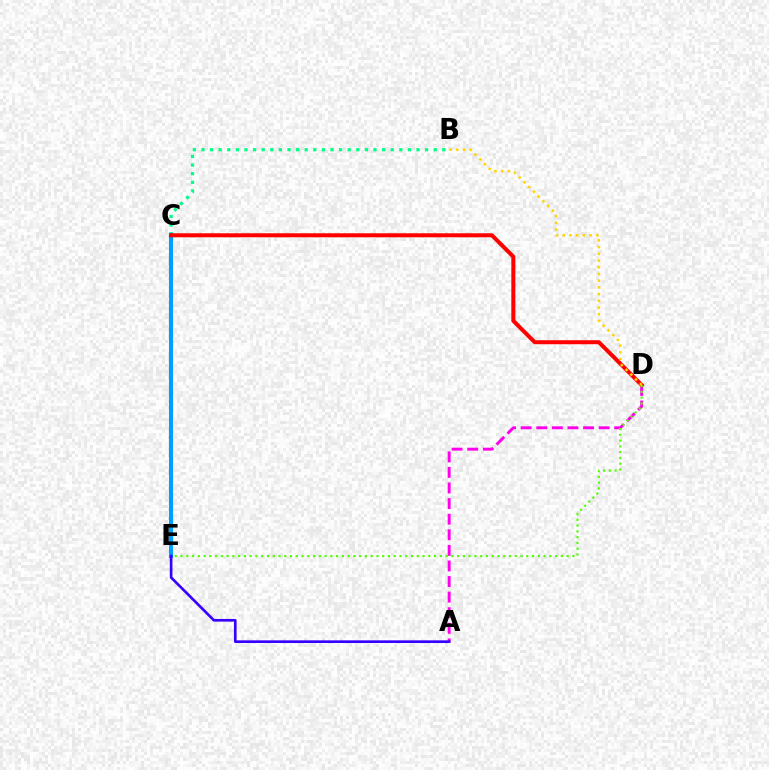{('A', 'D'): [{'color': '#ff00ed', 'line_style': 'dashed', 'thickness': 2.12}], ('B', 'C'): [{'color': '#00ff86', 'line_style': 'dotted', 'thickness': 2.34}], ('C', 'E'): [{'color': '#009eff', 'line_style': 'solid', 'thickness': 2.96}], ('A', 'E'): [{'color': '#3700ff', 'line_style': 'solid', 'thickness': 1.92}], ('C', 'D'): [{'color': '#ff0000', 'line_style': 'solid', 'thickness': 2.89}], ('D', 'E'): [{'color': '#4fff00', 'line_style': 'dotted', 'thickness': 1.57}], ('B', 'D'): [{'color': '#ffd500', 'line_style': 'dotted', 'thickness': 1.82}]}